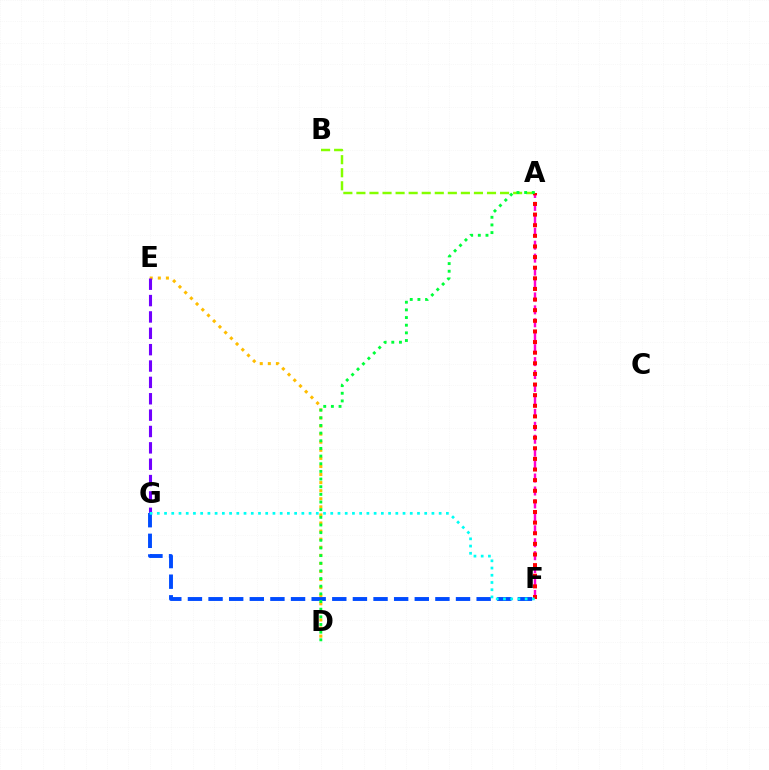{('D', 'E'): [{'color': '#ffbd00', 'line_style': 'dotted', 'thickness': 2.2}], ('A', 'F'): [{'color': '#ff00cf', 'line_style': 'dashed', 'thickness': 1.76}, {'color': '#ff0000', 'line_style': 'dotted', 'thickness': 2.89}], ('E', 'G'): [{'color': '#7200ff', 'line_style': 'dashed', 'thickness': 2.22}], ('A', 'B'): [{'color': '#84ff00', 'line_style': 'dashed', 'thickness': 1.77}], ('F', 'G'): [{'color': '#004bff', 'line_style': 'dashed', 'thickness': 2.8}, {'color': '#00fff6', 'line_style': 'dotted', 'thickness': 1.96}], ('A', 'D'): [{'color': '#00ff39', 'line_style': 'dotted', 'thickness': 2.08}]}